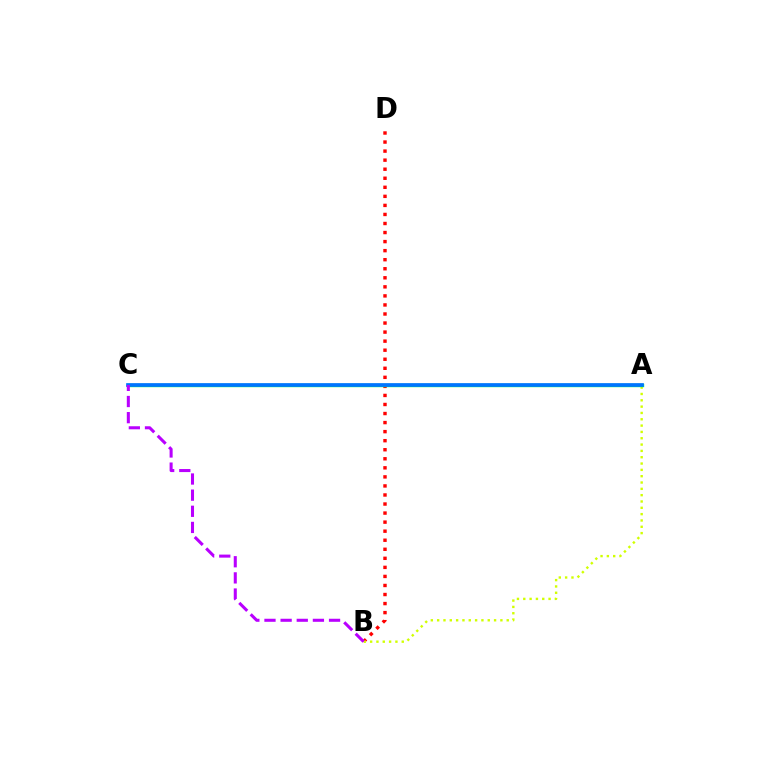{('B', 'D'): [{'color': '#ff0000', 'line_style': 'dotted', 'thickness': 2.46}], ('A', 'B'): [{'color': '#d1ff00', 'line_style': 'dotted', 'thickness': 1.72}], ('A', 'C'): [{'color': '#00ff5c', 'line_style': 'solid', 'thickness': 2.44}, {'color': '#0074ff', 'line_style': 'solid', 'thickness': 2.66}], ('B', 'C'): [{'color': '#b900ff', 'line_style': 'dashed', 'thickness': 2.19}]}